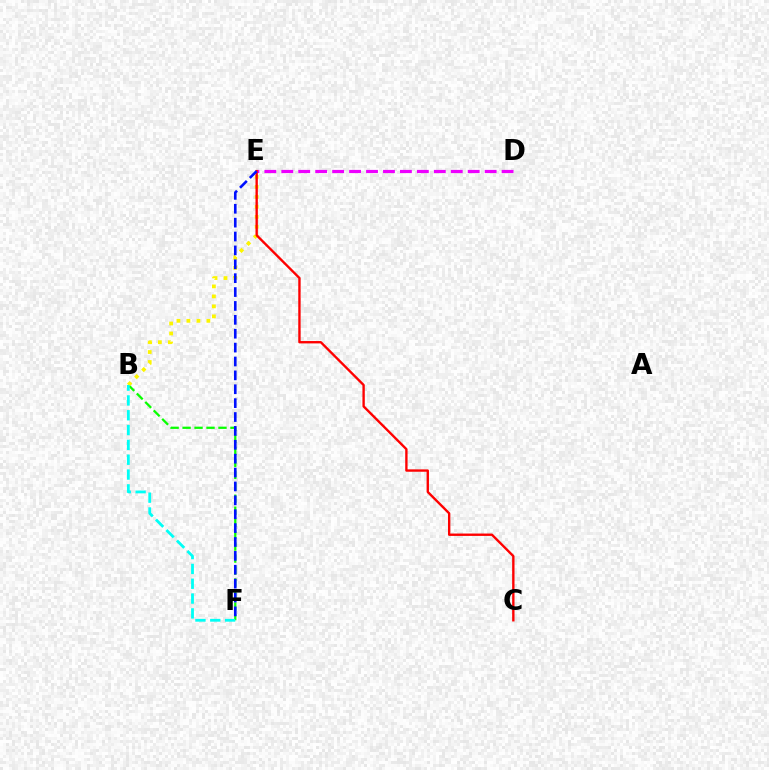{('B', 'F'): [{'color': '#08ff00', 'line_style': 'dashed', 'thickness': 1.63}, {'color': '#00fff6', 'line_style': 'dashed', 'thickness': 2.01}], ('D', 'E'): [{'color': '#ee00ff', 'line_style': 'dashed', 'thickness': 2.3}], ('B', 'E'): [{'color': '#fcf500', 'line_style': 'dotted', 'thickness': 2.71}], ('C', 'E'): [{'color': '#ff0000', 'line_style': 'solid', 'thickness': 1.7}], ('E', 'F'): [{'color': '#0010ff', 'line_style': 'dashed', 'thickness': 1.89}]}